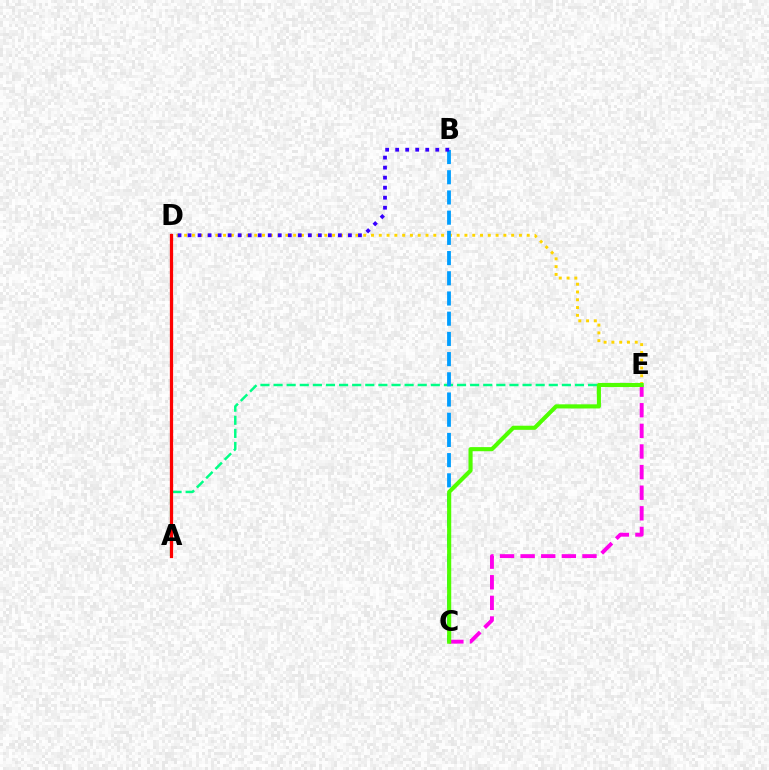{('A', 'E'): [{'color': '#00ff86', 'line_style': 'dashed', 'thickness': 1.78}], ('C', 'E'): [{'color': '#ff00ed', 'line_style': 'dashed', 'thickness': 2.8}, {'color': '#4fff00', 'line_style': 'solid', 'thickness': 2.96}], ('D', 'E'): [{'color': '#ffd500', 'line_style': 'dotted', 'thickness': 2.12}], ('B', 'C'): [{'color': '#009eff', 'line_style': 'dashed', 'thickness': 2.74}], ('B', 'D'): [{'color': '#3700ff', 'line_style': 'dotted', 'thickness': 2.72}], ('A', 'D'): [{'color': '#ff0000', 'line_style': 'solid', 'thickness': 2.35}]}